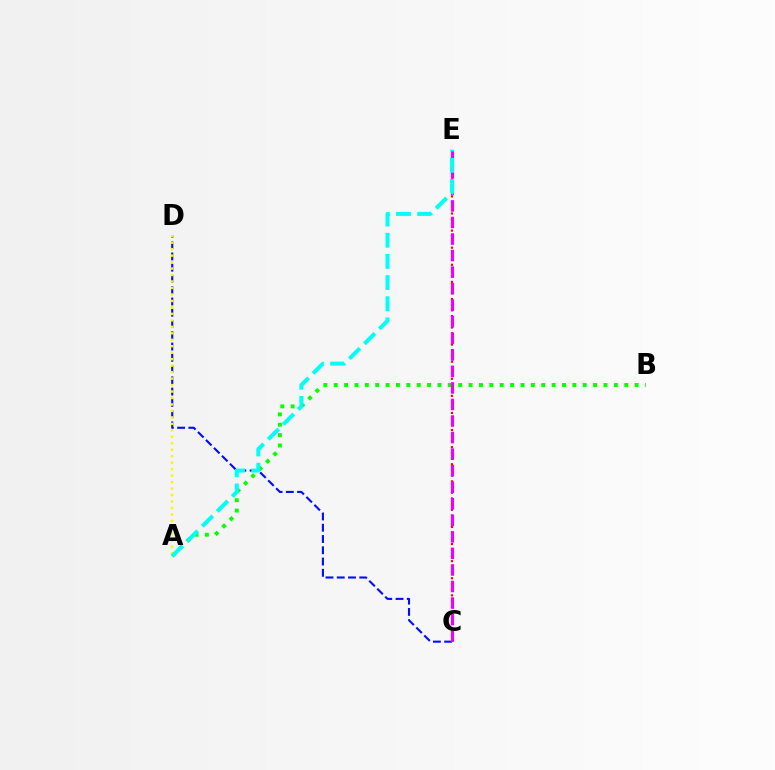{('C', 'D'): [{'color': '#0010ff', 'line_style': 'dashed', 'thickness': 1.53}], ('A', 'B'): [{'color': '#08ff00', 'line_style': 'dotted', 'thickness': 2.82}], ('C', 'E'): [{'color': '#ff0000', 'line_style': 'dotted', 'thickness': 1.55}, {'color': '#ee00ff', 'line_style': 'dashed', 'thickness': 2.25}], ('A', 'D'): [{'color': '#fcf500', 'line_style': 'dotted', 'thickness': 1.76}], ('A', 'E'): [{'color': '#00fff6', 'line_style': 'dashed', 'thickness': 2.87}]}